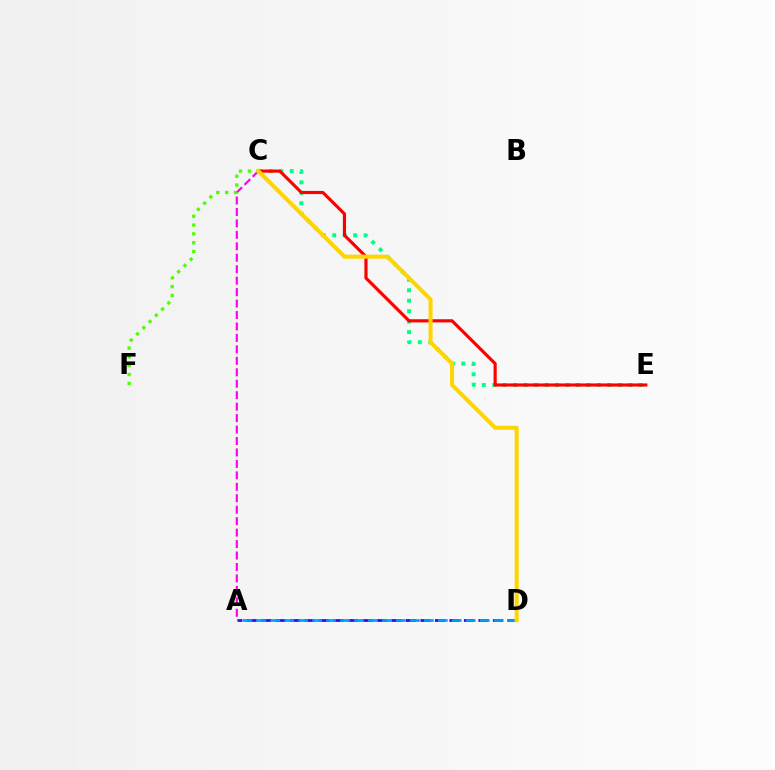{('C', 'E'): [{'color': '#00ff86', 'line_style': 'dotted', 'thickness': 2.84}, {'color': '#ff0000', 'line_style': 'solid', 'thickness': 2.28}], ('A', 'C'): [{'color': '#ff00ed', 'line_style': 'dashed', 'thickness': 1.56}], ('A', 'D'): [{'color': '#3700ff', 'line_style': 'dashed', 'thickness': 1.97}, {'color': '#009eff', 'line_style': 'dashed', 'thickness': 1.9}], ('C', 'F'): [{'color': '#4fff00', 'line_style': 'dotted', 'thickness': 2.4}], ('C', 'D'): [{'color': '#ffd500', 'line_style': 'solid', 'thickness': 2.92}]}